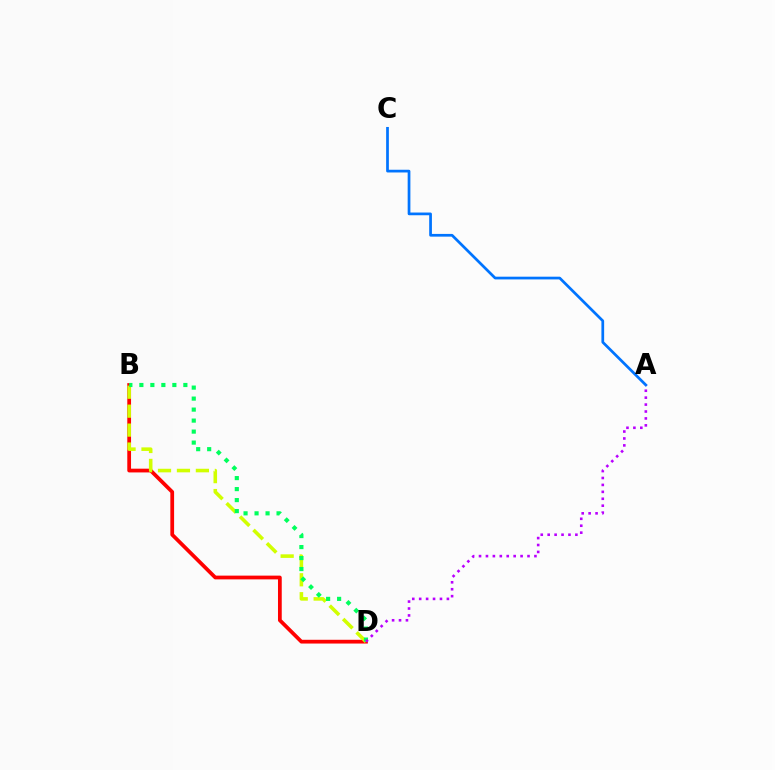{('B', 'D'): [{'color': '#ff0000', 'line_style': 'solid', 'thickness': 2.7}, {'color': '#d1ff00', 'line_style': 'dashed', 'thickness': 2.57}, {'color': '#00ff5c', 'line_style': 'dotted', 'thickness': 2.99}], ('A', 'C'): [{'color': '#0074ff', 'line_style': 'solid', 'thickness': 1.96}], ('A', 'D'): [{'color': '#b900ff', 'line_style': 'dotted', 'thickness': 1.88}]}